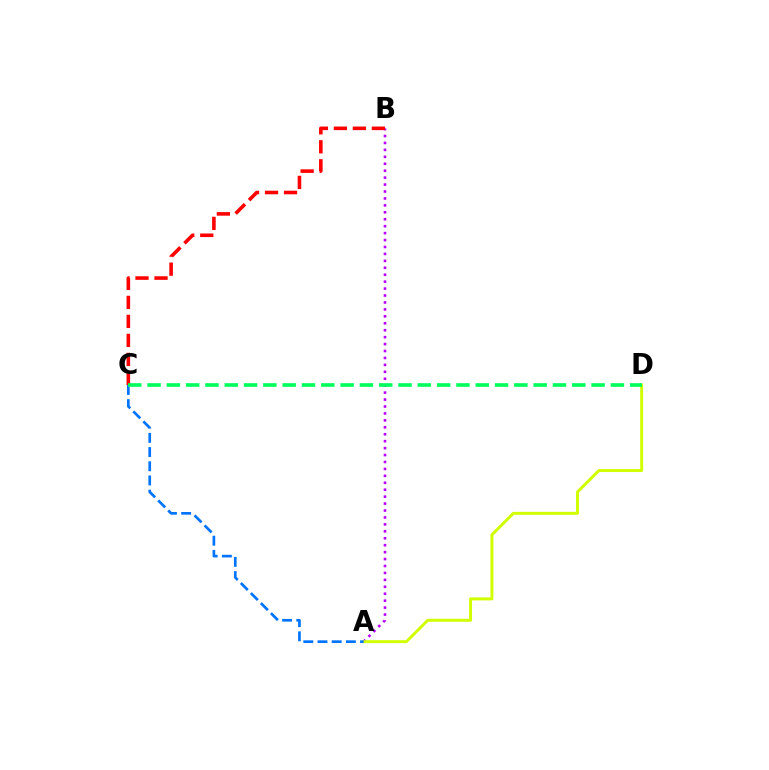{('A', 'B'): [{'color': '#b900ff', 'line_style': 'dotted', 'thickness': 1.88}], ('A', 'D'): [{'color': '#d1ff00', 'line_style': 'solid', 'thickness': 2.13}], ('A', 'C'): [{'color': '#0074ff', 'line_style': 'dashed', 'thickness': 1.93}], ('B', 'C'): [{'color': '#ff0000', 'line_style': 'dashed', 'thickness': 2.58}], ('C', 'D'): [{'color': '#00ff5c', 'line_style': 'dashed', 'thickness': 2.62}]}